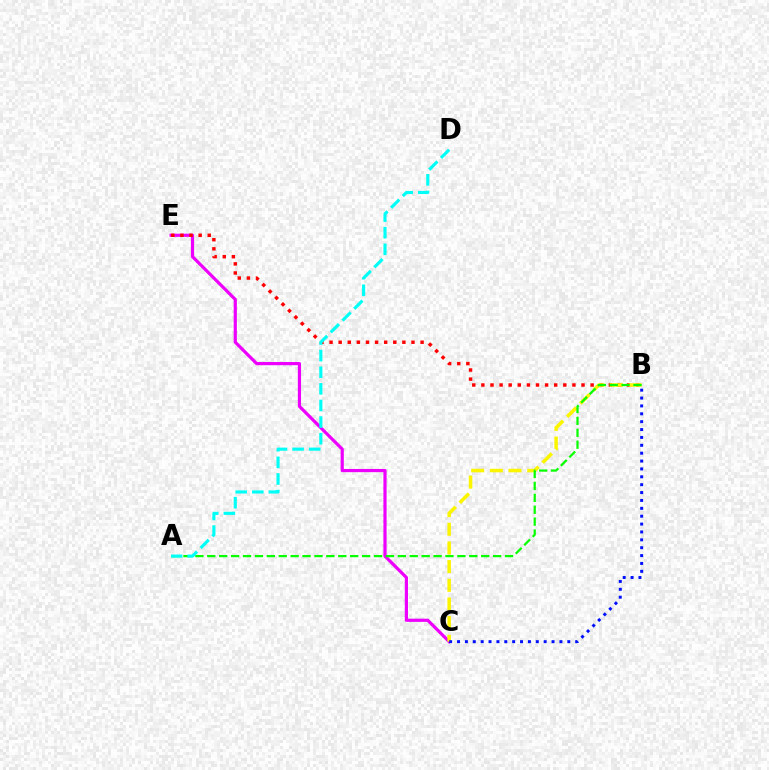{('C', 'E'): [{'color': '#ee00ff', 'line_style': 'solid', 'thickness': 2.3}], ('B', 'E'): [{'color': '#ff0000', 'line_style': 'dotted', 'thickness': 2.47}], ('B', 'C'): [{'color': '#fcf500', 'line_style': 'dashed', 'thickness': 2.54}, {'color': '#0010ff', 'line_style': 'dotted', 'thickness': 2.14}], ('A', 'B'): [{'color': '#08ff00', 'line_style': 'dashed', 'thickness': 1.62}], ('A', 'D'): [{'color': '#00fff6', 'line_style': 'dashed', 'thickness': 2.26}]}